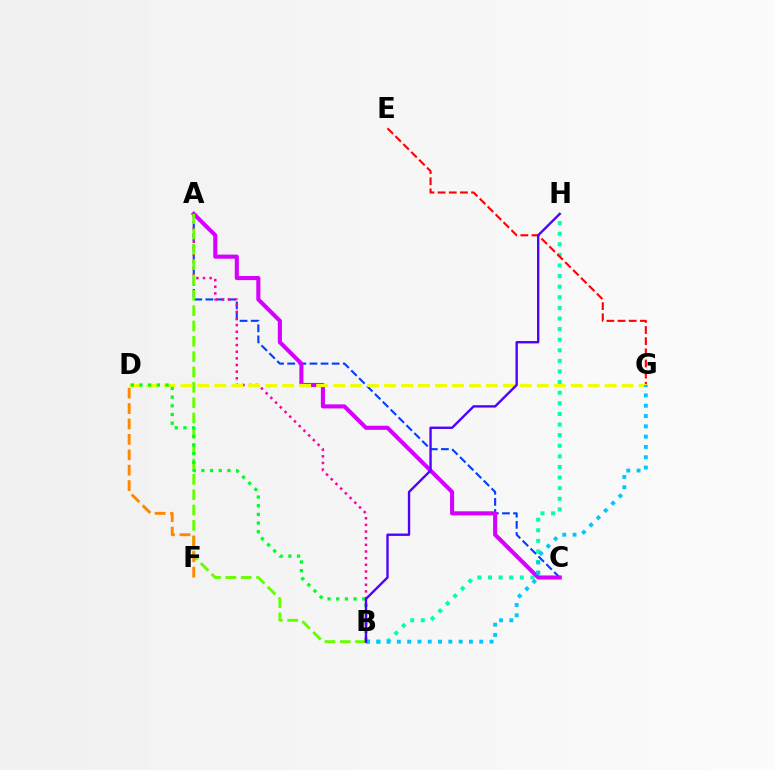{('B', 'H'): [{'color': '#00ffaf', 'line_style': 'dotted', 'thickness': 2.88}, {'color': '#4f00ff', 'line_style': 'solid', 'thickness': 1.7}], ('A', 'C'): [{'color': '#003fff', 'line_style': 'dashed', 'thickness': 1.51}, {'color': '#d600ff', 'line_style': 'solid', 'thickness': 2.95}], ('A', 'B'): [{'color': '#ff00a0', 'line_style': 'dotted', 'thickness': 1.81}, {'color': '#66ff00', 'line_style': 'dashed', 'thickness': 2.08}], ('D', 'F'): [{'color': '#ff8800', 'line_style': 'dashed', 'thickness': 2.09}], ('E', 'G'): [{'color': '#ff0000', 'line_style': 'dashed', 'thickness': 1.52}], ('D', 'G'): [{'color': '#eeff00', 'line_style': 'dashed', 'thickness': 2.31}], ('B', 'D'): [{'color': '#00ff27', 'line_style': 'dotted', 'thickness': 2.36}], ('B', 'G'): [{'color': '#00c7ff', 'line_style': 'dotted', 'thickness': 2.8}]}